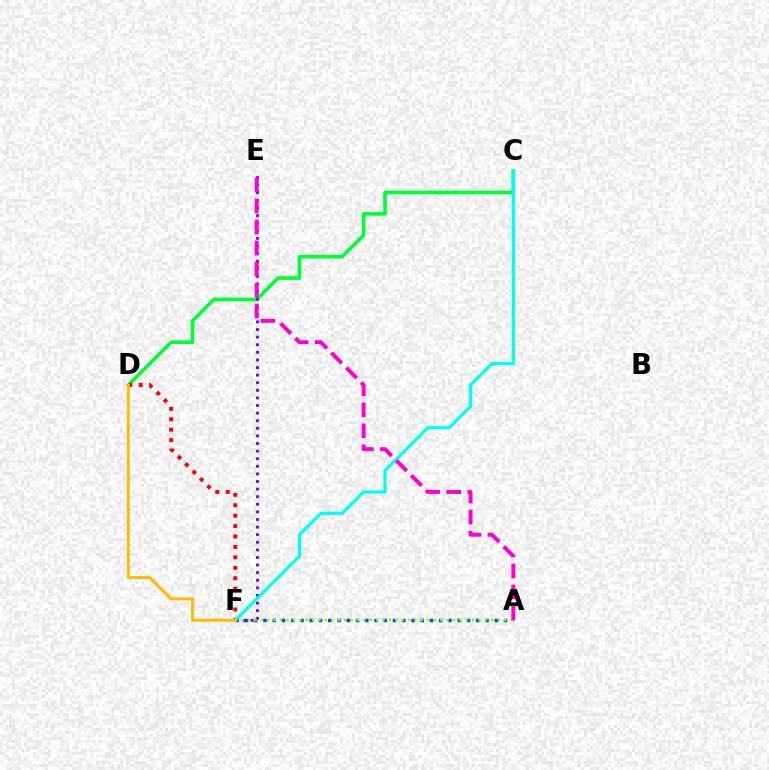{('C', 'D'): [{'color': '#00ff39', 'line_style': 'solid', 'thickness': 2.64}], ('A', 'F'): [{'color': '#004bff', 'line_style': 'dotted', 'thickness': 2.51}, {'color': '#84ff00', 'line_style': 'dotted', 'thickness': 1.74}], ('E', 'F'): [{'color': '#7200ff', 'line_style': 'dotted', 'thickness': 2.06}], ('D', 'F'): [{'color': '#ff0000', 'line_style': 'dotted', 'thickness': 2.83}, {'color': '#ffbd00', 'line_style': 'solid', 'thickness': 2.12}], ('C', 'F'): [{'color': '#00fff6', 'line_style': 'solid', 'thickness': 2.34}], ('A', 'E'): [{'color': '#ff00cf', 'line_style': 'dashed', 'thickness': 2.86}]}